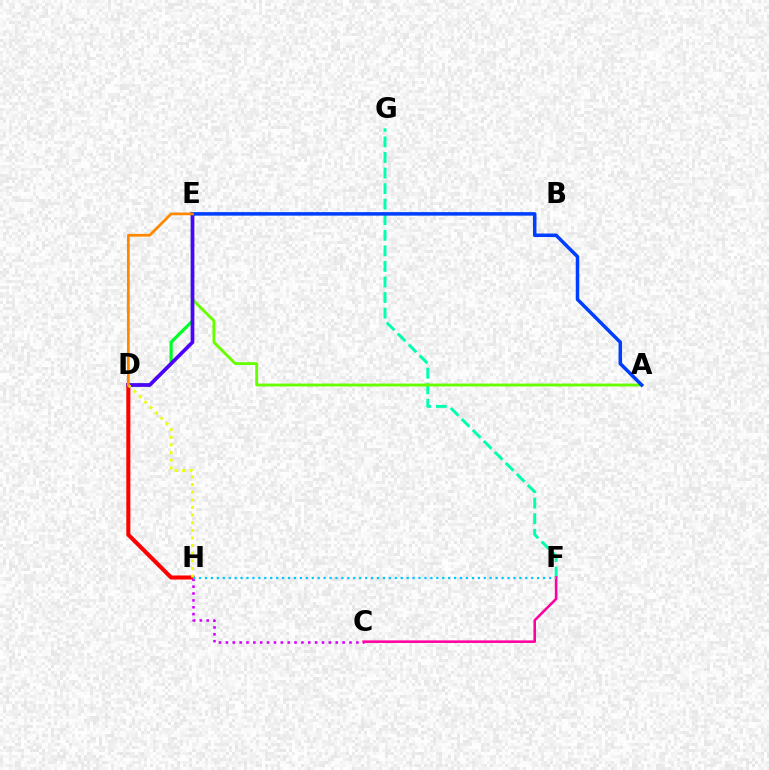{('D', 'E'): [{'color': '#00ff27', 'line_style': 'solid', 'thickness': 2.32}, {'color': '#4f00ff', 'line_style': 'solid', 'thickness': 2.65}, {'color': '#ff8800', 'line_style': 'solid', 'thickness': 1.98}], ('D', 'H'): [{'color': '#ff0000', 'line_style': 'solid', 'thickness': 2.92}, {'color': '#eeff00', 'line_style': 'dotted', 'thickness': 2.07}], ('F', 'G'): [{'color': '#00ffaf', 'line_style': 'dashed', 'thickness': 2.11}], ('C', 'H'): [{'color': '#d600ff', 'line_style': 'dotted', 'thickness': 1.87}], ('A', 'E'): [{'color': '#66ff00', 'line_style': 'solid', 'thickness': 2.05}, {'color': '#003fff', 'line_style': 'solid', 'thickness': 2.53}], ('C', 'F'): [{'color': '#ff00a0', 'line_style': 'solid', 'thickness': 1.84}], ('F', 'H'): [{'color': '#00c7ff', 'line_style': 'dotted', 'thickness': 1.61}]}